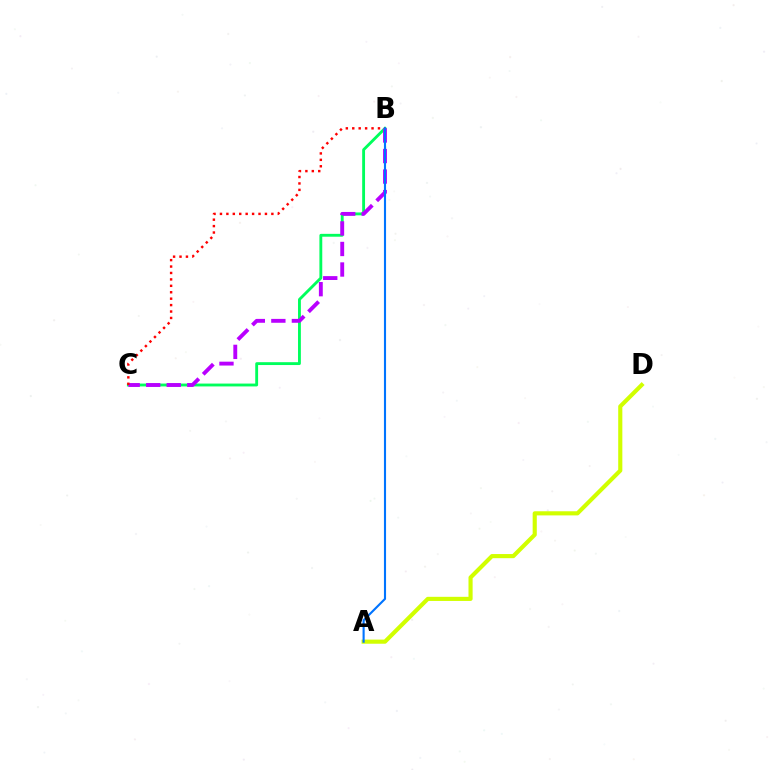{('B', 'C'): [{'color': '#00ff5c', 'line_style': 'solid', 'thickness': 2.06}, {'color': '#b900ff', 'line_style': 'dashed', 'thickness': 2.79}, {'color': '#ff0000', 'line_style': 'dotted', 'thickness': 1.75}], ('A', 'D'): [{'color': '#d1ff00', 'line_style': 'solid', 'thickness': 2.97}], ('A', 'B'): [{'color': '#0074ff', 'line_style': 'solid', 'thickness': 1.52}]}